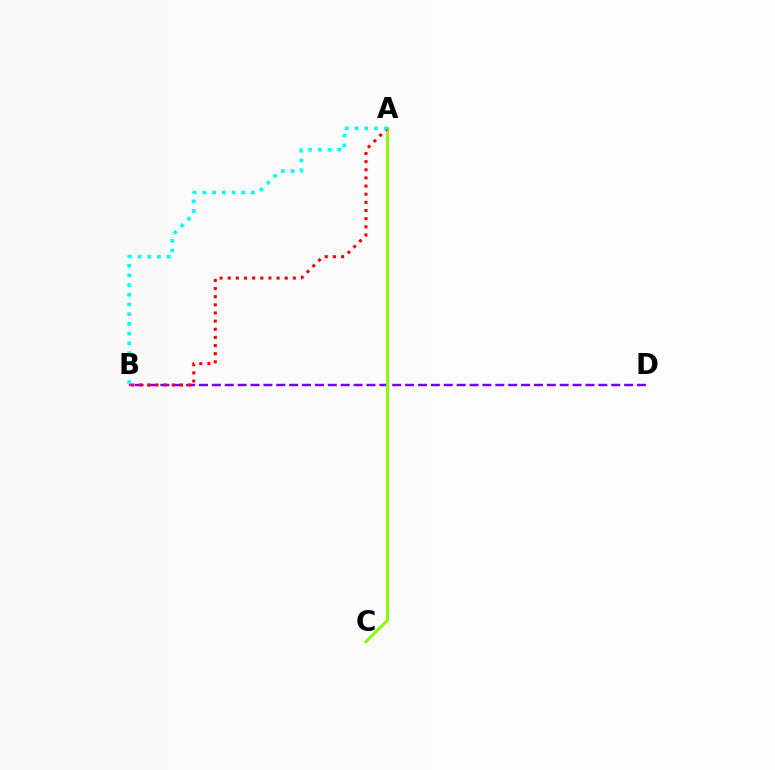{('B', 'D'): [{'color': '#7200ff', 'line_style': 'dashed', 'thickness': 1.75}], ('A', 'C'): [{'color': '#84ff00', 'line_style': 'solid', 'thickness': 2.11}], ('A', 'B'): [{'color': '#ff0000', 'line_style': 'dotted', 'thickness': 2.21}, {'color': '#00fff6', 'line_style': 'dotted', 'thickness': 2.64}]}